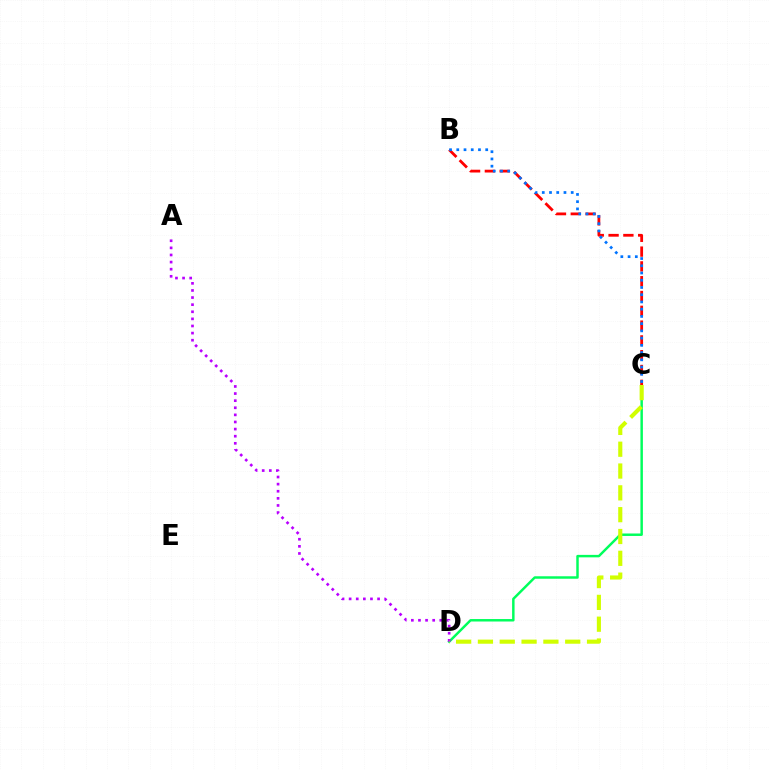{('C', 'D'): [{'color': '#00ff5c', 'line_style': 'solid', 'thickness': 1.78}, {'color': '#d1ff00', 'line_style': 'dashed', 'thickness': 2.96}], ('B', 'C'): [{'color': '#ff0000', 'line_style': 'dashed', 'thickness': 2.01}, {'color': '#0074ff', 'line_style': 'dotted', 'thickness': 1.97}], ('A', 'D'): [{'color': '#b900ff', 'line_style': 'dotted', 'thickness': 1.93}]}